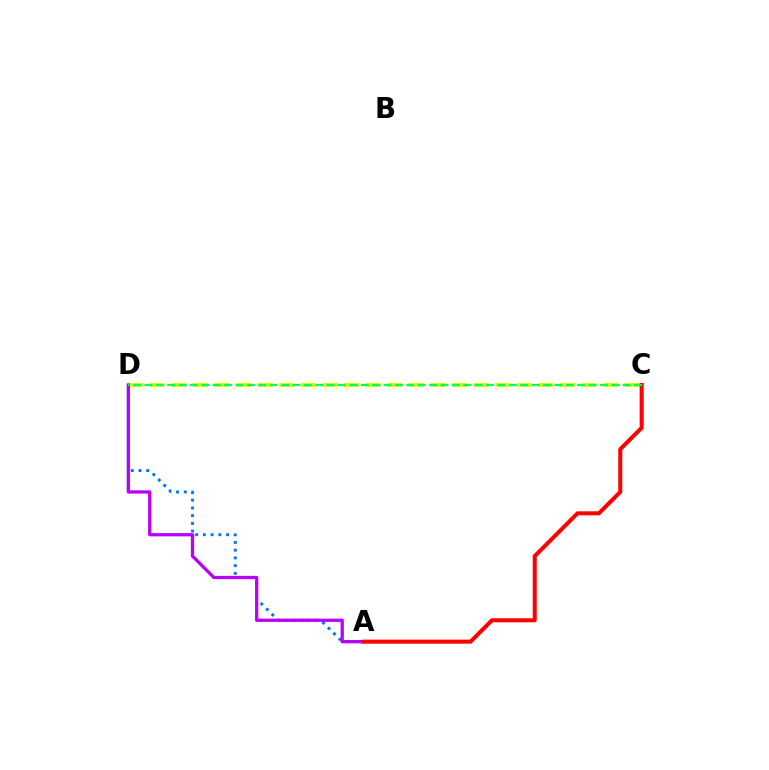{('C', 'D'): [{'color': '#d1ff00', 'line_style': 'dashed', 'thickness': 2.93}, {'color': '#00ff5c', 'line_style': 'dashed', 'thickness': 1.55}], ('A', 'D'): [{'color': '#0074ff', 'line_style': 'dotted', 'thickness': 2.1}, {'color': '#b900ff', 'line_style': 'solid', 'thickness': 2.35}], ('A', 'C'): [{'color': '#ff0000', 'line_style': 'solid', 'thickness': 2.9}]}